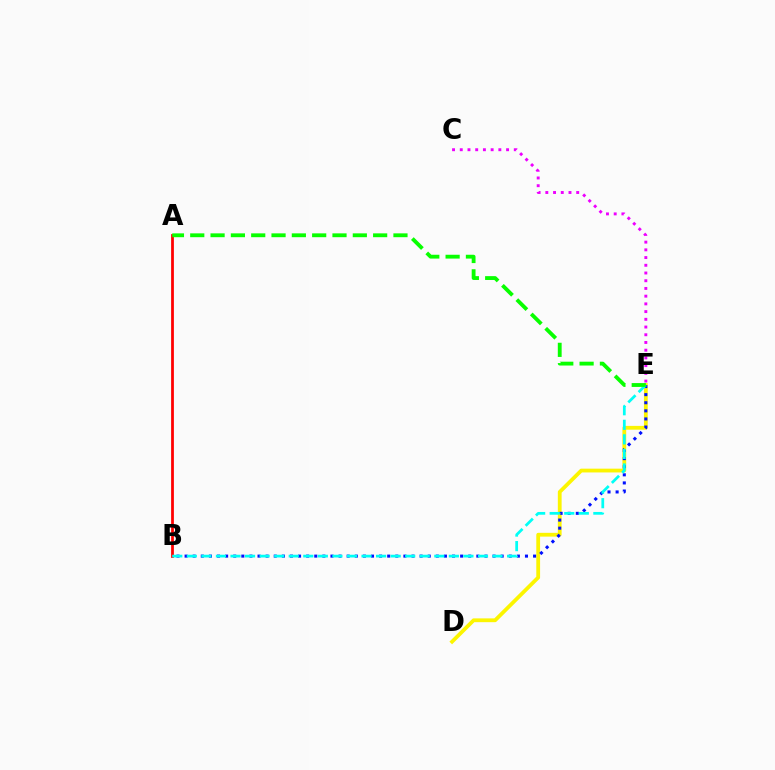{('D', 'E'): [{'color': '#fcf500', 'line_style': 'solid', 'thickness': 2.73}], ('B', 'E'): [{'color': '#0010ff', 'line_style': 'dotted', 'thickness': 2.2}, {'color': '#00fff6', 'line_style': 'dashed', 'thickness': 1.98}], ('A', 'B'): [{'color': '#ff0000', 'line_style': 'solid', 'thickness': 1.99}], ('C', 'E'): [{'color': '#ee00ff', 'line_style': 'dotted', 'thickness': 2.1}], ('A', 'E'): [{'color': '#08ff00', 'line_style': 'dashed', 'thickness': 2.76}]}